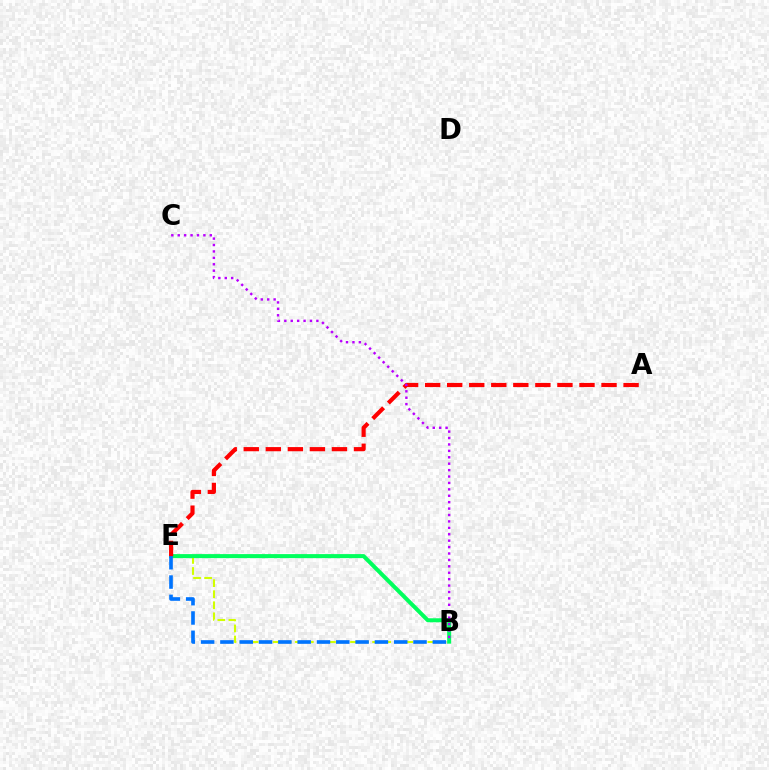{('B', 'E'): [{'color': '#d1ff00', 'line_style': 'dashed', 'thickness': 1.5}, {'color': '#00ff5c', 'line_style': 'solid', 'thickness': 2.89}, {'color': '#0074ff', 'line_style': 'dashed', 'thickness': 2.62}], ('A', 'E'): [{'color': '#ff0000', 'line_style': 'dashed', 'thickness': 3.0}], ('B', 'C'): [{'color': '#b900ff', 'line_style': 'dotted', 'thickness': 1.74}]}